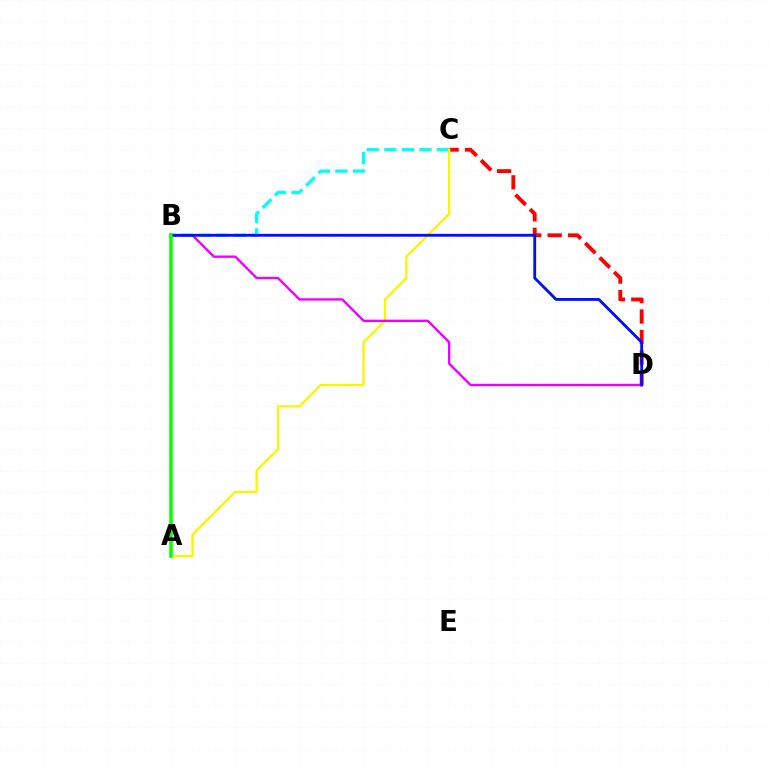{('B', 'C'): [{'color': '#00fff6', 'line_style': 'dashed', 'thickness': 2.39}], ('C', 'D'): [{'color': '#ff0000', 'line_style': 'dashed', 'thickness': 2.78}], ('A', 'C'): [{'color': '#fcf500', 'line_style': 'solid', 'thickness': 1.68}], ('B', 'D'): [{'color': '#ee00ff', 'line_style': 'solid', 'thickness': 1.7}, {'color': '#0010ff', 'line_style': 'solid', 'thickness': 2.04}], ('A', 'B'): [{'color': '#08ff00', 'line_style': 'solid', 'thickness': 2.56}]}